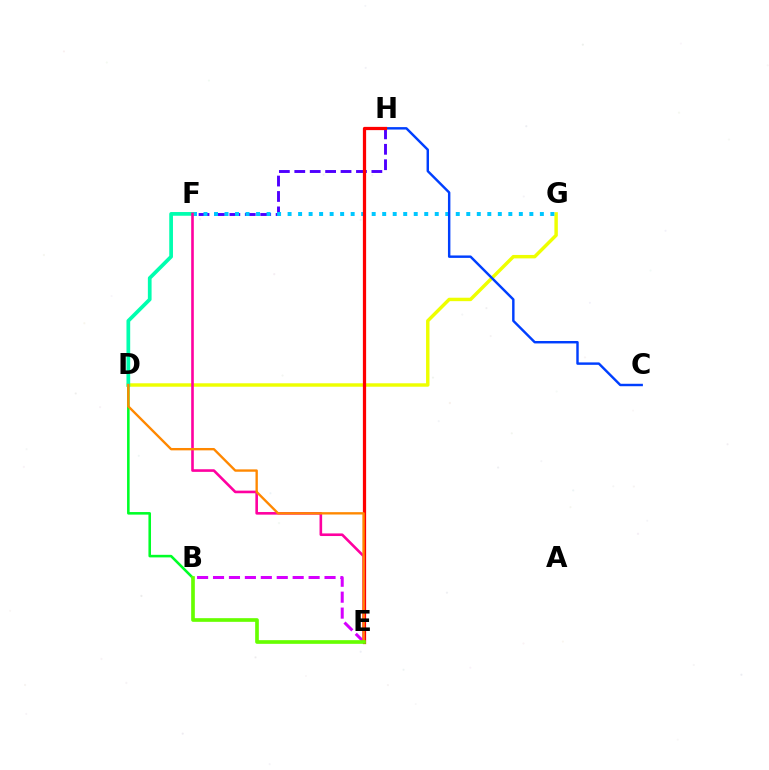{('D', 'G'): [{'color': '#eeff00', 'line_style': 'solid', 'thickness': 2.48}], ('F', 'H'): [{'color': '#4f00ff', 'line_style': 'dashed', 'thickness': 2.09}], ('B', 'D'): [{'color': '#00ff27', 'line_style': 'solid', 'thickness': 1.85}], ('B', 'E'): [{'color': '#d600ff', 'line_style': 'dashed', 'thickness': 2.16}, {'color': '#66ff00', 'line_style': 'solid', 'thickness': 2.64}], ('F', 'G'): [{'color': '#00c7ff', 'line_style': 'dotted', 'thickness': 2.86}], ('C', 'H'): [{'color': '#003fff', 'line_style': 'solid', 'thickness': 1.75}], ('E', 'H'): [{'color': '#ff0000', 'line_style': 'solid', 'thickness': 2.33}], ('D', 'F'): [{'color': '#00ffaf', 'line_style': 'solid', 'thickness': 2.68}], ('E', 'F'): [{'color': '#ff00a0', 'line_style': 'solid', 'thickness': 1.89}], ('D', 'E'): [{'color': '#ff8800', 'line_style': 'solid', 'thickness': 1.7}]}